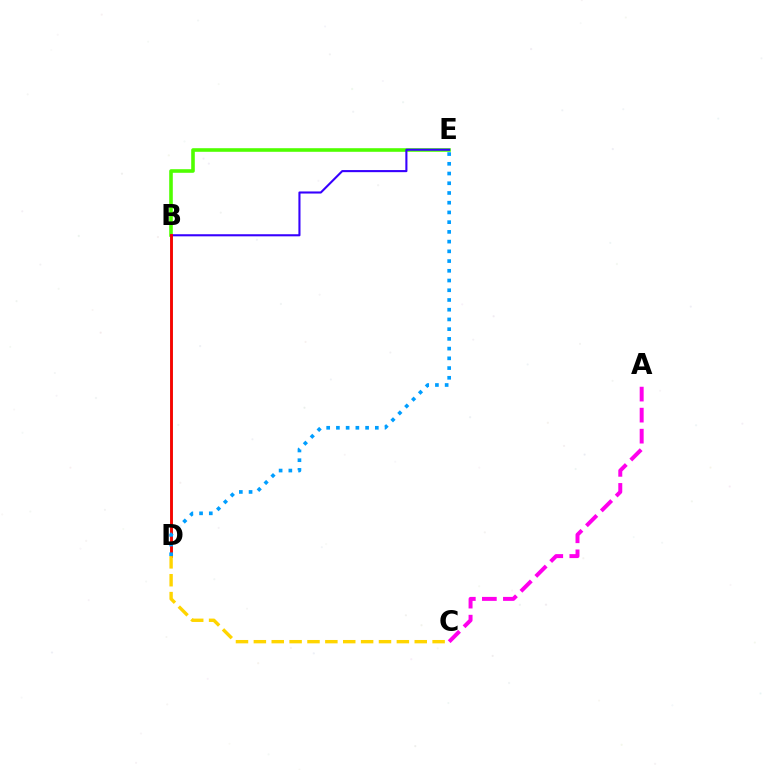{('B', 'D'): [{'color': '#00ff86', 'line_style': 'solid', 'thickness': 1.88}, {'color': '#ff0000', 'line_style': 'solid', 'thickness': 2.03}], ('A', 'C'): [{'color': '#ff00ed', 'line_style': 'dashed', 'thickness': 2.86}], ('B', 'E'): [{'color': '#4fff00', 'line_style': 'solid', 'thickness': 2.59}, {'color': '#3700ff', 'line_style': 'solid', 'thickness': 1.51}], ('D', 'E'): [{'color': '#009eff', 'line_style': 'dotted', 'thickness': 2.64}], ('C', 'D'): [{'color': '#ffd500', 'line_style': 'dashed', 'thickness': 2.43}]}